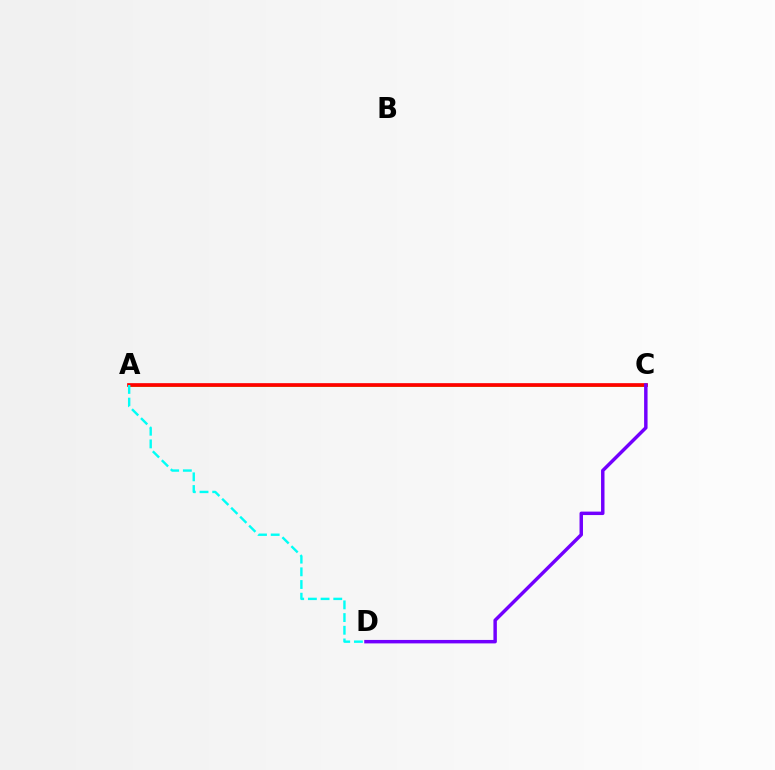{('A', 'C'): [{'color': '#84ff00', 'line_style': 'solid', 'thickness': 2.06}, {'color': '#ff0000', 'line_style': 'solid', 'thickness': 2.65}], ('C', 'D'): [{'color': '#7200ff', 'line_style': 'solid', 'thickness': 2.49}], ('A', 'D'): [{'color': '#00fff6', 'line_style': 'dashed', 'thickness': 1.72}]}